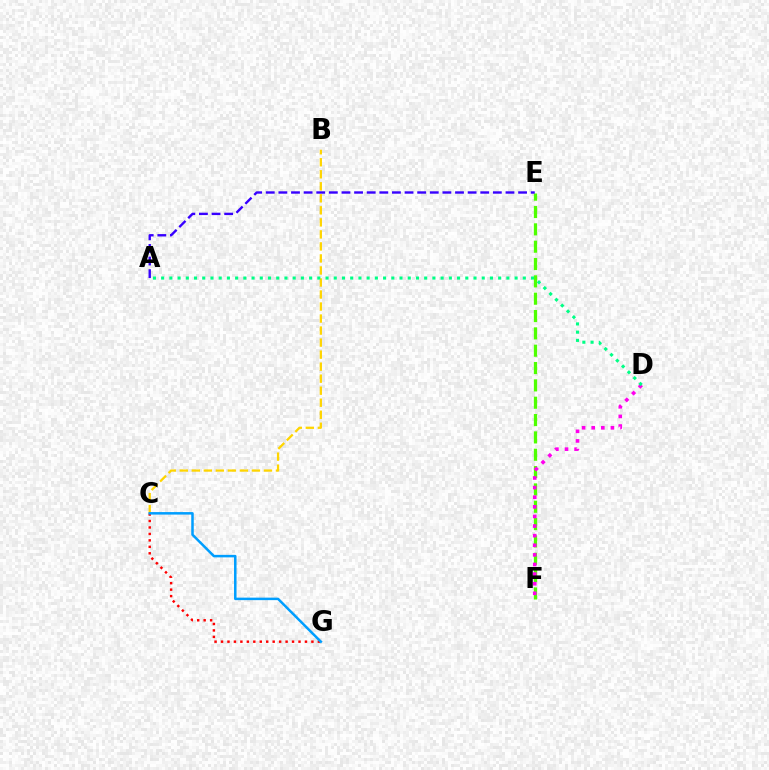{('E', 'F'): [{'color': '#4fff00', 'line_style': 'dashed', 'thickness': 2.36}], ('D', 'F'): [{'color': '#ff00ed', 'line_style': 'dotted', 'thickness': 2.61}], ('C', 'G'): [{'color': '#ff0000', 'line_style': 'dotted', 'thickness': 1.75}, {'color': '#009eff', 'line_style': 'solid', 'thickness': 1.8}], ('B', 'C'): [{'color': '#ffd500', 'line_style': 'dashed', 'thickness': 1.63}], ('A', 'E'): [{'color': '#3700ff', 'line_style': 'dashed', 'thickness': 1.71}], ('A', 'D'): [{'color': '#00ff86', 'line_style': 'dotted', 'thickness': 2.23}]}